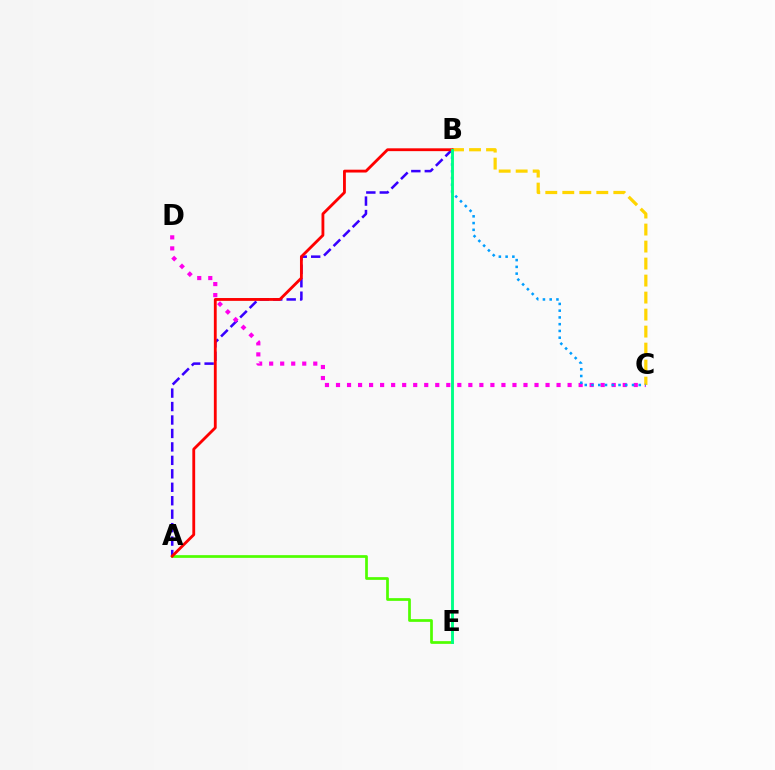{('A', 'B'): [{'color': '#3700ff', 'line_style': 'dashed', 'thickness': 1.83}, {'color': '#ff0000', 'line_style': 'solid', 'thickness': 2.04}], ('C', 'D'): [{'color': '#ff00ed', 'line_style': 'dotted', 'thickness': 3.0}], ('B', 'C'): [{'color': '#ffd500', 'line_style': 'dashed', 'thickness': 2.31}, {'color': '#009eff', 'line_style': 'dotted', 'thickness': 1.83}], ('A', 'E'): [{'color': '#4fff00', 'line_style': 'solid', 'thickness': 1.96}], ('B', 'E'): [{'color': '#00ff86', 'line_style': 'solid', 'thickness': 2.09}]}